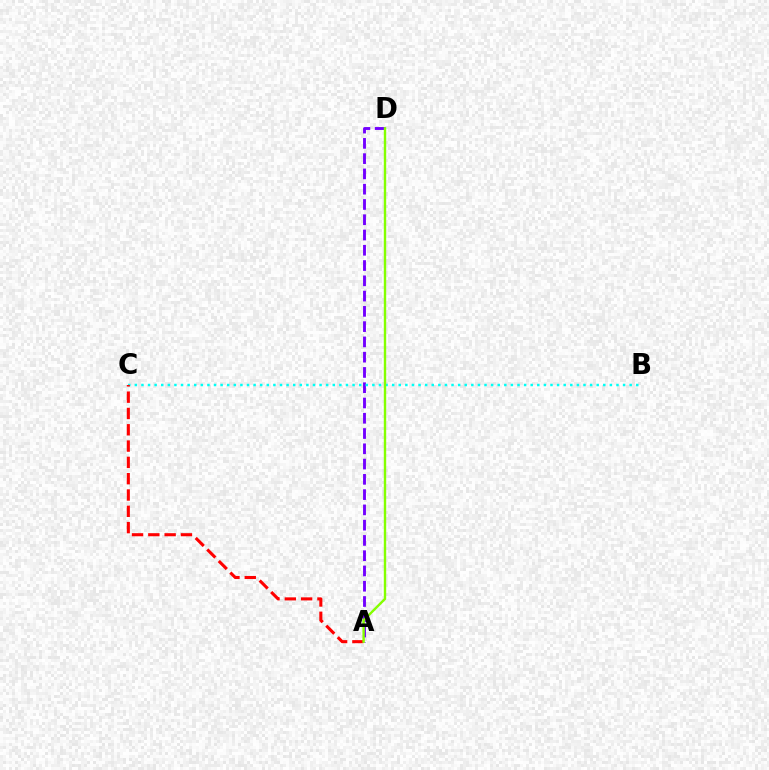{('A', 'D'): [{'color': '#7200ff', 'line_style': 'dashed', 'thickness': 2.07}, {'color': '#84ff00', 'line_style': 'solid', 'thickness': 1.72}], ('B', 'C'): [{'color': '#00fff6', 'line_style': 'dotted', 'thickness': 1.79}], ('A', 'C'): [{'color': '#ff0000', 'line_style': 'dashed', 'thickness': 2.22}]}